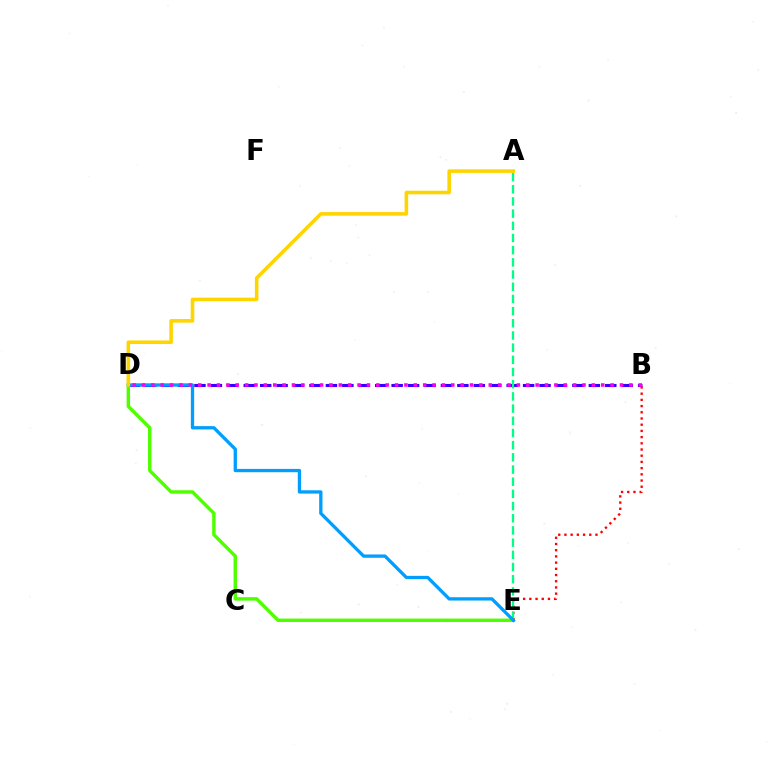{('B', 'D'): [{'color': '#3700ff', 'line_style': 'dashed', 'thickness': 2.23}, {'color': '#ff00ed', 'line_style': 'dotted', 'thickness': 2.55}], ('D', 'E'): [{'color': '#4fff00', 'line_style': 'solid', 'thickness': 2.47}, {'color': '#009eff', 'line_style': 'solid', 'thickness': 2.38}], ('B', 'E'): [{'color': '#ff0000', 'line_style': 'dotted', 'thickness': 1.69}], ('A', 'E'): [{'color': '#00ff86', 'line_style': 'dashed', 'thickness': 1.66}], ('A', 'D'): [{'color': '#ffd500', 'line_style': 'solid', 'thickness': 2.58}]}